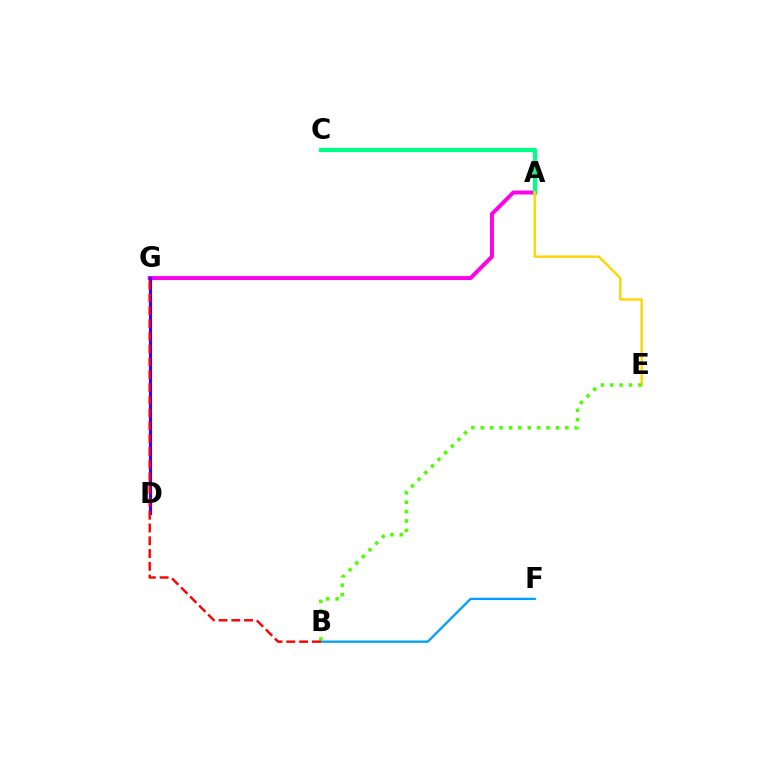{('A', 'G'): [{'color': '#ff00ed', 'line_style': 'solid', 'thickness': 2.86}], ('A', 'C'): [{'color': '#00ff86', 'line_style': 'solid', 'thickness': 2.99}], ('D', 'G'): [{'color': '#3700ff', 'line_style': 'solid', 'thickness': 2.28}], ('B', 'F'): [{'color': '#009eff', 'line_style': 'solid', 'thickness': 1.65}], ('A', 'E'): [{'color': '#ffd500', 'line_style': 'solid', 'thickness': 1.73}], ('B', 'E'): [{'color': '#4fff00', 'line_style': 'dotted', 'thickness': 2.55}], ('B', 'G'): [{'color': '#ff0000', 'line_style': 'dashed', 'thickness': 1.74}]}